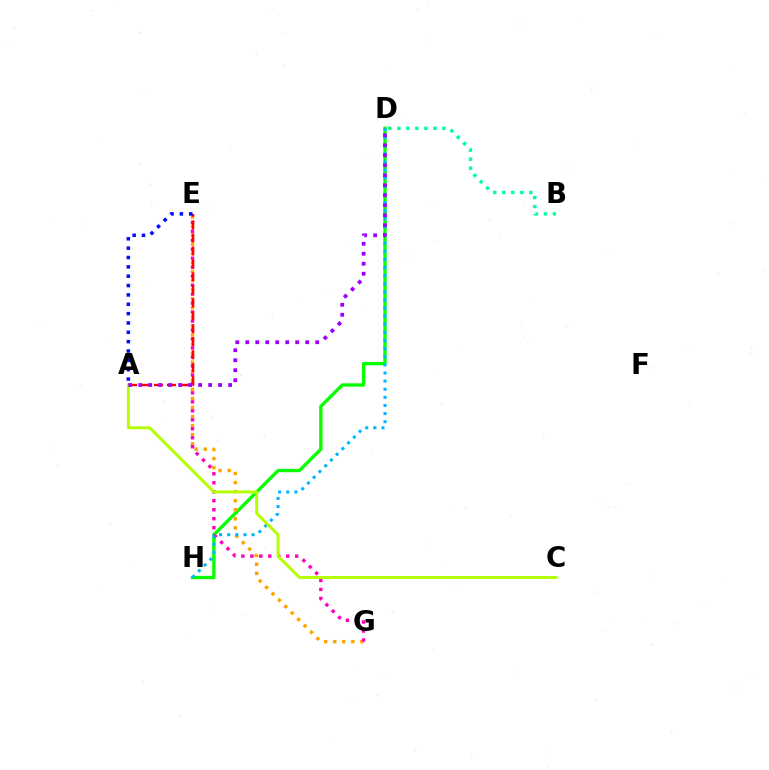{('D', 'H'): [{'color': '#08ff00', 'line_style': 'solid', 'thickness': 2.41}, {'color': '#00b5ff', 'line_style': 'dotted', 'thickness': 2.21}], ('B', 'D'): [{'color': '#00ff9d', 'line_style': 'dotted', 'thickness': 2.45}], ('E', 'G'): [{'color': '#ffa500', 'line_style': 'dotted', 'thickness': 2.46}, {'color': '#ff00bd', 'line_style': 'dotted', 'thickness': 2.44}], ('A', 'E'): [{'color': '#ff0000', 'line_style': 'dashed', 'thickness': 1.76}, {'color': '#0010ff', 'line_style': 'dotted', 'thickness': 2.54}], ('A', 'C'): [{'color': '#b3ff00', 'line_style': 'solid', 'thickness': 2.13}], ('A', 'D'): [{'color': '#9b00ff', 'line_style': 'dotted', 'thickness': 2.71}]}